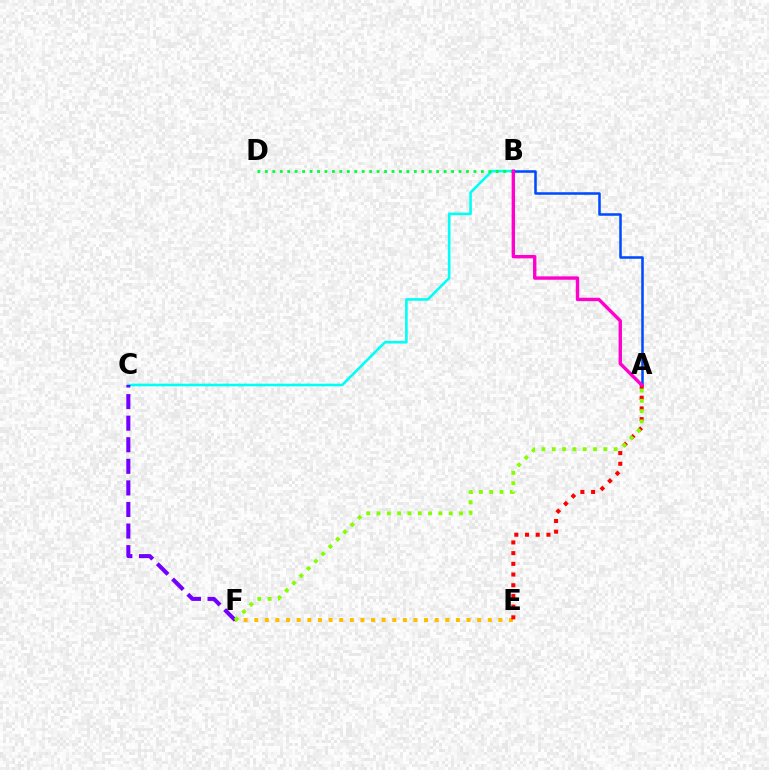{('A', 'B'): [{'color': '#004bff', 'line_style': 'solid', 'thickness': 1.83}, {'color': '#ff00cf', 'line_style': 'solid', 'thickness': 2.44}], ('B', 'C'): [{'color': '#00fff6', 'line_style': 'solid', 'thickness': 1.88}], ('C', 'F'): [{'color': '#7200ff', 'line_style': 'dashed', 'thickness': 2.93}], ('E', 'F'): [{'color': '#ffbd00', 'line_style': 'dotted', 'thickness': 2.88}], ('A', 'E'): [{'color': '#ff0000', 'line_style': 'dotted', 'thickness': 2.91}], ('A', 'F'): [{'color': '#84ff00', 'line_style': 'dotted', 'thickness': 2.8}], ('B', 'D'): [{'color': '#00ff39', 'line_style': 'dotted', 'thickness': 2.02}]}